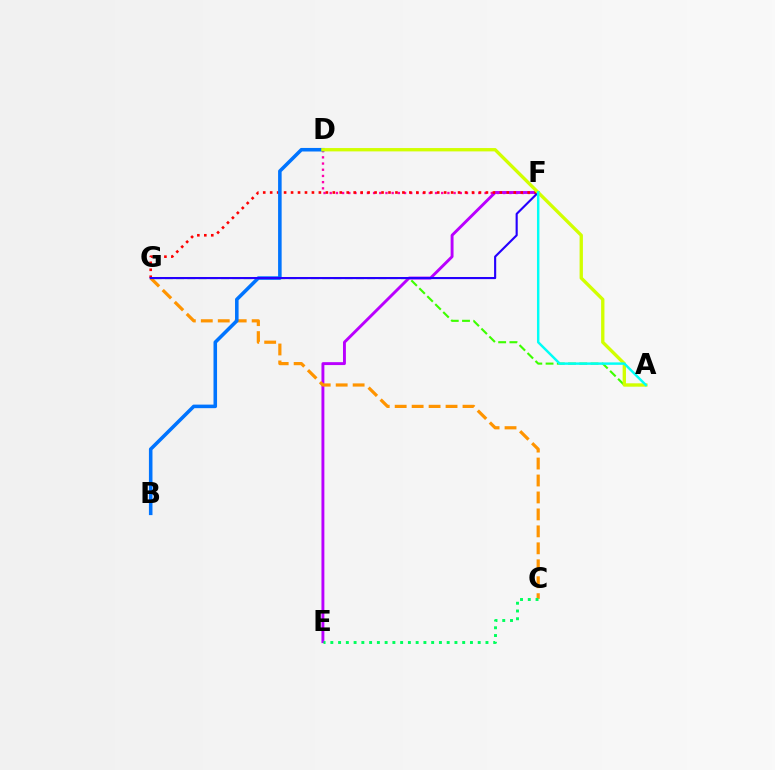{('D', 'F'): [{'color': '#ff00ac', 'line_style': 'dotted', 'thickness': 1.68}], ('E', 'F'): [{'color': '#b900ff', 'line_style': 'solid', 'thickness': 2.09}], ('C', 'G'): [{'color': '#ff9400', 'line_style': 'dashed', 'thickness': 2.3}], ('A', 'G'): [{'color': '#3dff00', 'line_style': 'dashed', 'thickness': 1.53}], ('F', 'G'): [{'color': '#ff0000', 'line_style': 'dotted', 'thickness': 1.89}, {'color': '#2500ff', 'line_style': 'solid', 'thickness': 1.53}], ('C', 'E'): [{'color': '#00ff5c', 'line_style': 'dotted', 'thickness': 2.11}], ('B', 'D'): [{'color': '#0074ff', 'line_style': 'solid', 'thickness': 2.56}], ('A', 'D'): [{'color': '#d1ff00', 'line_style': 'solid', 'thickness': 2.4}], ('A', 'F'): [{'color': '#00fff6', 'line_style': 'solid', 'thickness': 1.76}]}